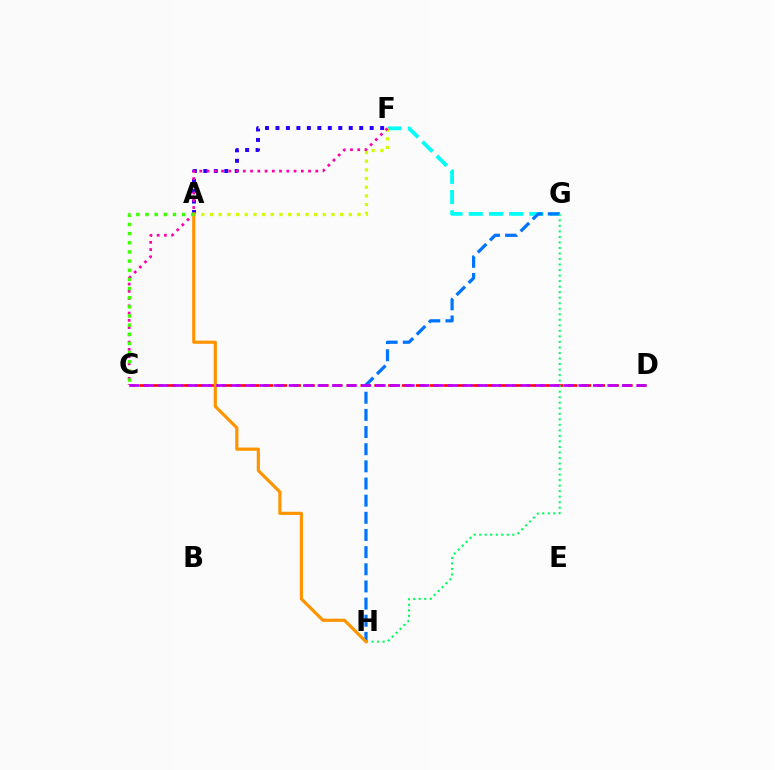{('C', 'D'): [{'color': '#ff0000', 'line_style': 'dashed', 'thickness': 1.88}, {'color': '#b900ff', 'line_style': 'dashed', 'thickness': 1.97}], ('F', 'G'): [{'color': '#00fff6', 'line_style': 'dashed', 'thickness': 2.75}], ('G', 'H'): [{'color': '#0074ff', 'line_style': 'dashed', 'thickness': 2.33}, {'color': '#00ff5c', 'line_style': 'dotted', 'thickness': 1.5}], ('A', 'F'): [{'color': '#2500ff', 'line_style': 'dotted', 'thickness': 2.84}, {'color': '#d1ff00', 'line_style': 'dotted', 'thickness': 2.36}], ('C', 'F'): [{'color': '#ff00ac', 'line_style': 'dotted', 'thickness': 1.97}], ('A', 'H'): [{'color': '#ff9400', 'line_style': 'solid', 'thickness': 2.29}], ('A', 'C'): [{'color': '#3dff00', 'line_style': 'dotted', 'thickness': 2.49}]}